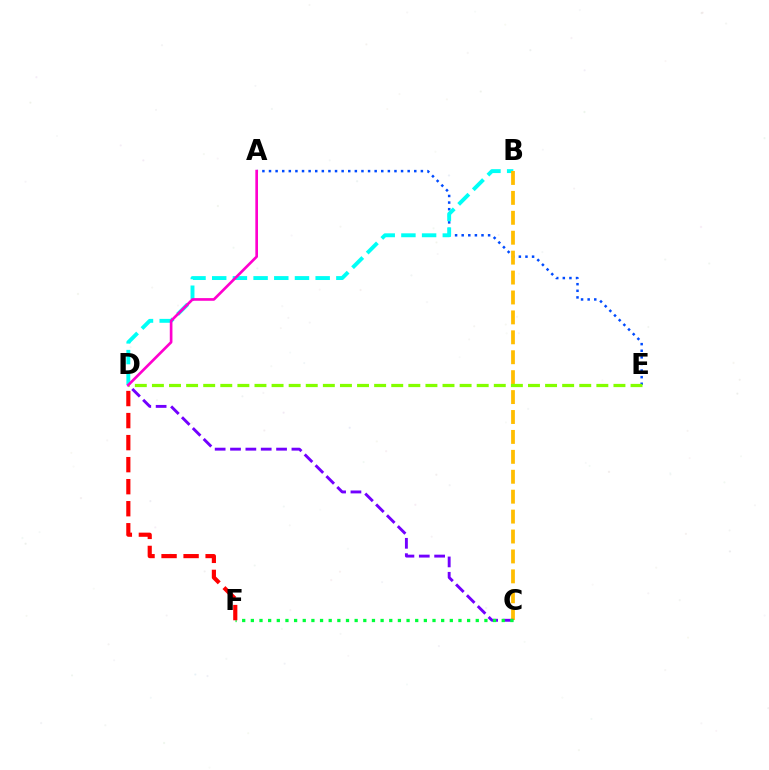{('A', 'E'): [{'color': '#004bff', 'line_style': 'dotted', 'thickness': 1.79}], ('B', 'D'): [{'color': '#00fff6', 'line_style': 'dashed', 'thickness': 2.81}], ('B', 'C'): [{'color': '#ffbd00', 'line_style': 'dashed', 'thickness': 2.71}], ('C', 'D'): [{'color': '#7200ff', 'line_style': 'dashed', 'thickness': 2.09}], ('C', 'F'): [{'color': '#00ff39', 'line_style': 'dotted', 'thickness': 2.35}], ('D', 'E'): [{'color': '#84ff00', 'line_style': 'dashed', 'thickness': 2.32}], ('A', 'D'): [{'color': '#ff00cf', 'line_style': 'solid', 'thickness': 1.92}], ('D', 'F'): [{'color': '#ff0000', 'line_style': 'dashed', 'thickness': 2.99}]}